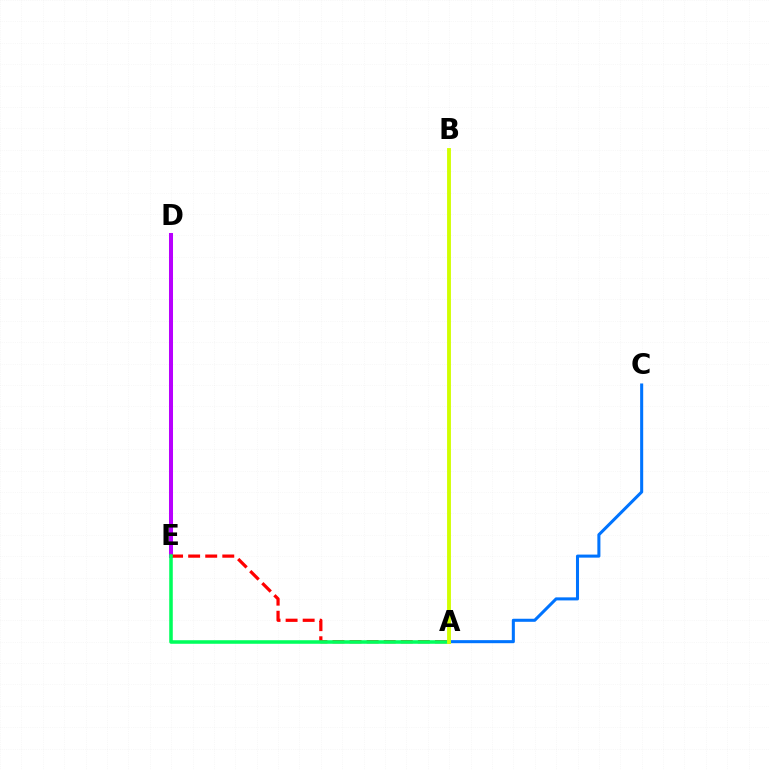{('D', 'E'): [{'color': '#b900ff', 'line_style': 'solid', 'thickness': 2.89}], ('A', 'E'): [{'color': '#ff0000', 'line_style': 'dashed', 'thickness': 2.32}, {'color': '#00ff5c', 'line_style': 'solid', 'thickness': 2.56}], ('A', 'C'): [{'color': '#0074ff', 'line_style': 'solid', 'thickness': 2.19}], ('A', 'B'): [{'color': '#d1ff00', 'line_style': 'solid', 'thickness': 2.78}]}